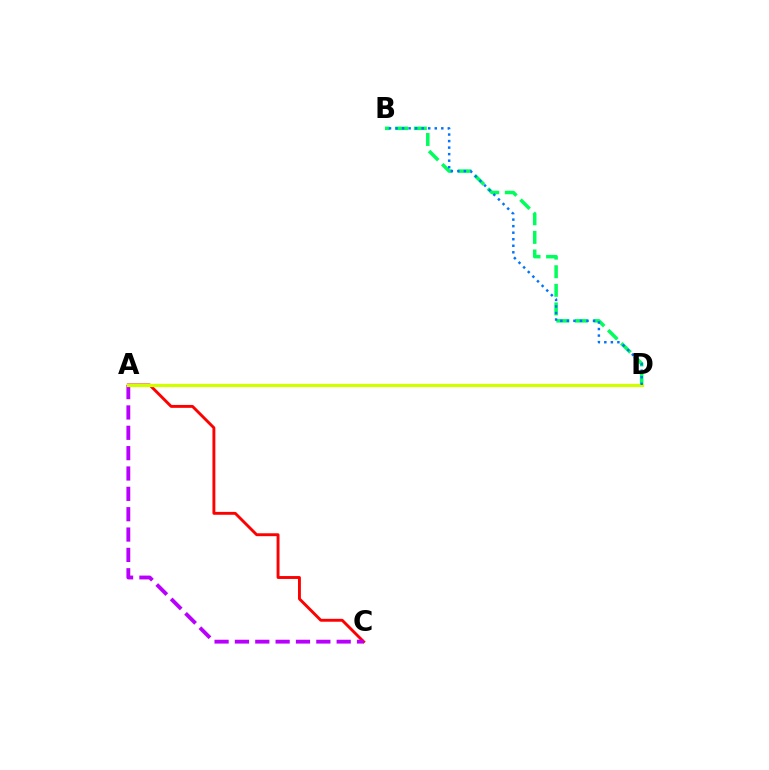{('B', 'D'): [{'color': '#00ff5c', 'line_style': 'dashed', 'thickness': 2.52}, {'color': '#0074ff', 'line_style': 'dotted', 'thickness': 1.78}], ('A', 'C'): [{'color': '#ff0000', 'line_style': 'solid', 'thickness': 2.09}, {'color': '#b900ff', 'line_style': 'dashed', 'thickness': 2.76}], ('A', 'D'): [{'color': '#d1ff00', 'line_style': 'solid', 'thickness': 2.36}]}